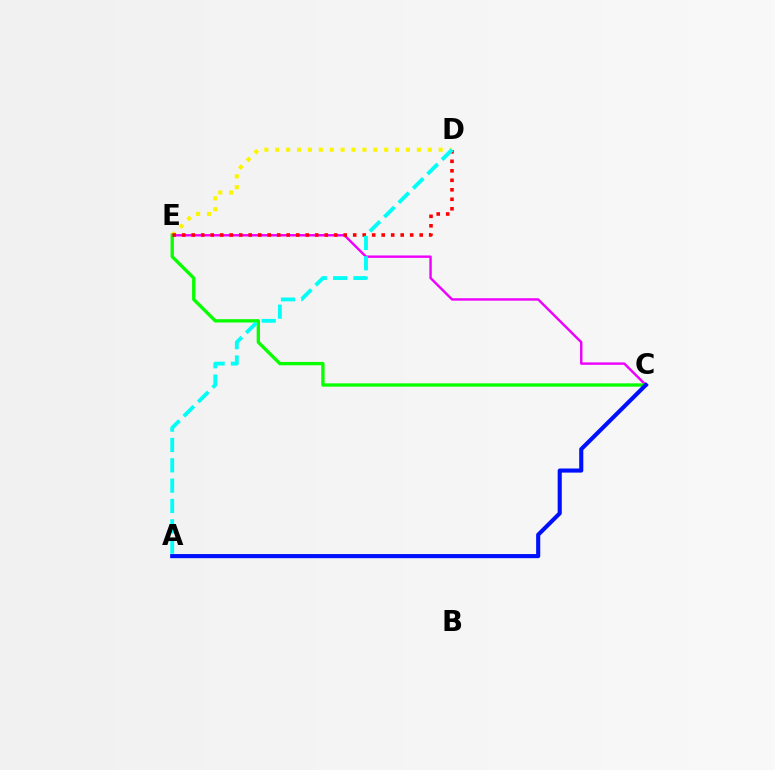{('C', 'E'): [{'color': '#ee00ff', 'line_style': 'solid', 'thickness': 1.74}, {'color': '#08ff00', 'line_style': 'solid', 'thickness': 2.4}], ('D', 'E'): [{'color': '#fcf500', 'line_style': 'dotted', 'thickness': 2.96}, {'color': '#ff0000', 'line_style': 'dotted', 'thickness': 2.58}], ('A', 'C'): [{'color': '#0010ff', 'line_style': 'solid', 'thickness': 2.96}], ('A', 'D'): [{'color': '#00fff6', 'line_style': 'dashed', 'thickness': 2.76}]}